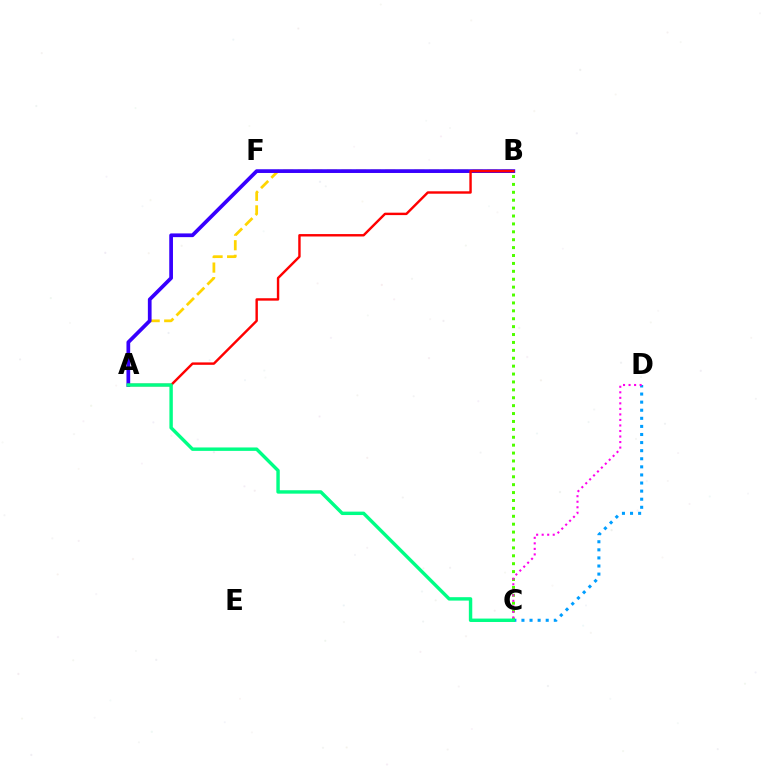{('A', 'B'): [{'color': '#ffd500', 'line_style': 'dashed', 'thickness': 1.98}, {'color': '#3700ff', 'line_style': 'solid', 'thickness': 2.68}, {'color': '#ff0000', 'line_style': 'solid', 'thickness': 1.74}], ('C', 'D'): [{'color': '#009eff', 'line_style': 'dotted', 'thickness': 2.2}, {'color': '#ff00ed', 'line_style': 'dotted', 'thickness': 1.5}], ('B', 'C'): [{'color': '#4fff00', 'line_style': 'dotted', 'thickness': 2.15}], ('A', 'C'): [{'color': '#00ff86', 'line_style': 'solid', 'thickness': 2.46}]}